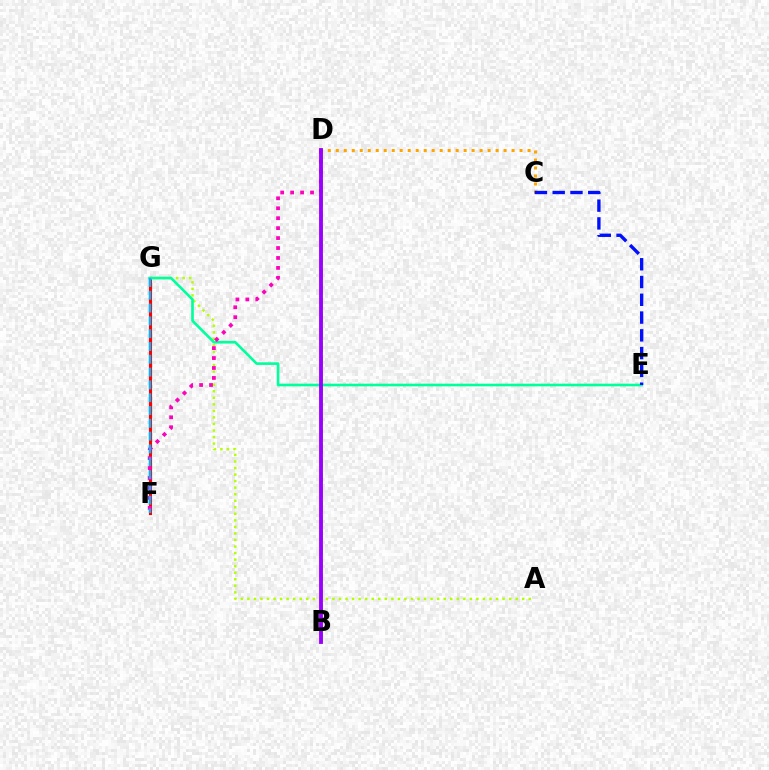{('C', 'D'): [{'color': '#ffa500', 'line_style': 'dotted', 'thickness': 2.17}], ('F', 'G'): [{'color': '#ff0000', 'line_style': 'solid', 'thickness': 2.27}, {'color': '#00b5ff', 'line_style': 'dashed', 'thickness': 1.74}], ('B', 'D'): [{'color': '#08ff00', 'line_style': 'dashed', 'thickness': 1.97}, {'color': '#9b00ff', 'line_style': 'solid', 'thickness': 2.77}], ('A', 'G'): [{'color': '#b3ff00', 'line_style': 'dotted', 'thickness': 1.78}], ('E', 'G'): [{'color': '#00ff9d', 'line_style': 'solid', 'thickness': 1.9}], ('D', 'F'): [{'color': '#ff00bd', 'line_style': 'dotted', 'thickness': 2.7}], ('C', 'E'): [{'color': '#0010ff', 'line_style': 'dashed', 'thickness': 2.41}]}